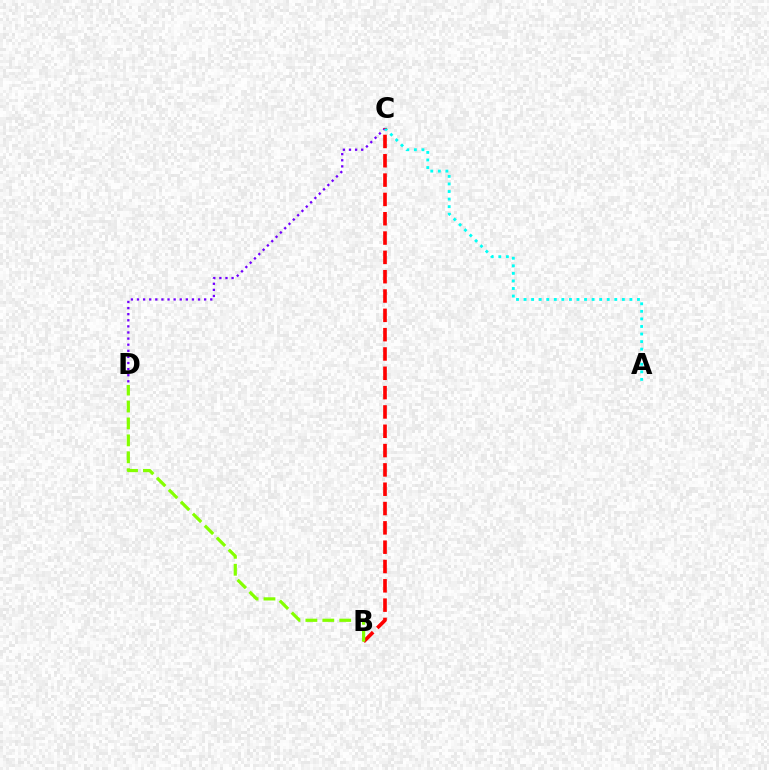{('C', 'D'): [{'color': '#7200ff', 'line_style': 'dotted', 'thickness': 1.66}], ('A', 'C'): [{'color': '#00fff6', 'line_style': 'dotted', 'thickness': 2.05}], ('B', 'C'): [{'color': '#ff0000', 'line_style': 'dashed', 'thickness': 2.62}], ('B', 'D'): [{'color': '#84ff00', 'line_style': 'dashed', 'thickness': 2.3}]}